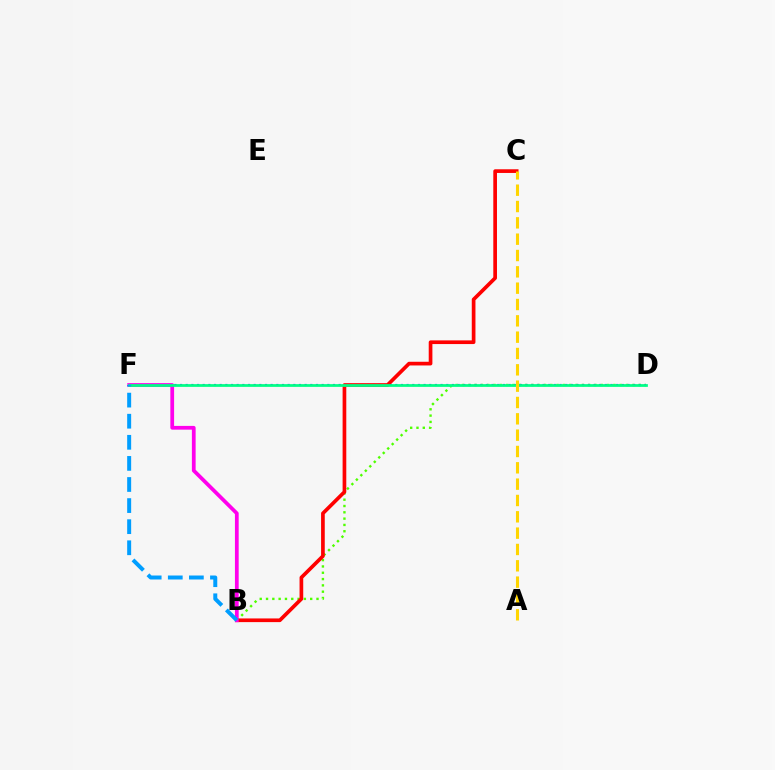{('B', 'D'): [{'color': '#4fff00', 'line_style': 'dotted', 'thickness': 1.71}], ('D', 'F'): [{'color': '#3700ff', 'line_style': 'dotted', 'thickness': 1.54}, {'color': '#00ff86', 'line_style': 'solid', 'thickness': 1.98}], ('B', 'C'): [{'color': '#ff0000', 'line_style': 'solid', 'thickness': 2.65}], ('B', 'F'): [{'color': '#ff00ed', 'line_style': 'solid', 'thickness': 2.7}, {'color': '#009eff', 'line_style': 'dashed', 'thickness': 2.87}], ('A', 'C'): [{'color': '#ffd500', 'line_style': 'dashed', 'thickness': 2.22}]}